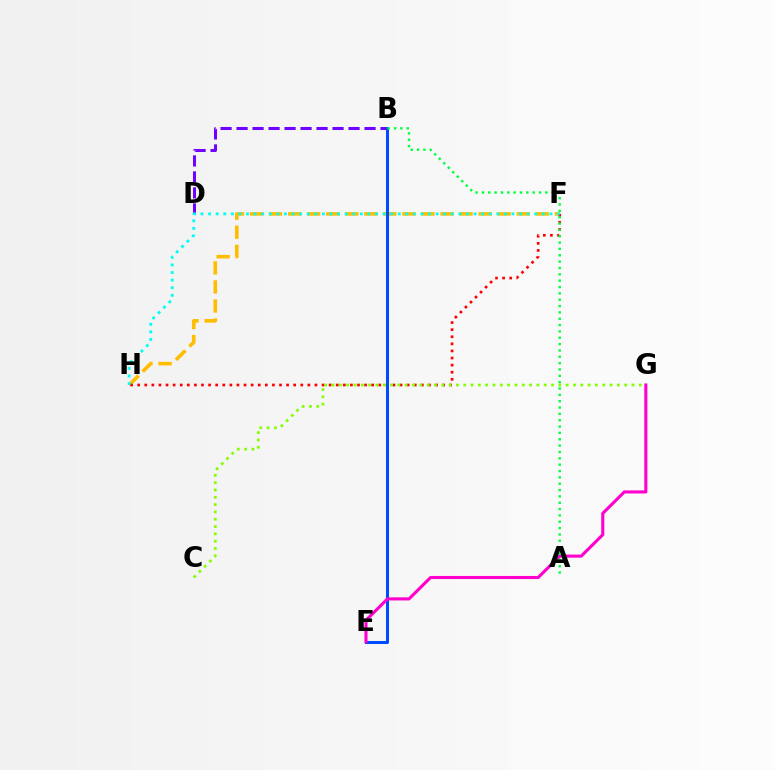{('B', 'D'): [{'color': '#7200ff', 'line_style': 'dashed', 'thickness': 2.17}], ('F', 'H'): [{'color': '#ffbd00', 'line_style': 'dashed', 'thickness': 2.59}, {'color': '#ff0000', 'line_style': 'dotted', 'thickness': 1.93}, {'color': '#00fff6', 'line_style': 'dotted', 'thickness': 2.06}], ('B', 'E'): [{'color': '#004bff', 'line_style': 'solid', 'thickness': 2.17}], ('E', 'G'): [{'color': '#ff00cf', 'line_style': 'solid', 'thickness': 2.23}], ('A', 'B'): [{'color': '#00ff39', 'line_style': 'dotted', 'thickness': 1.72}], ('C', 'G'): [{'color': '#84ff00', 'line_style': 'dotted', 'thickness': 1.99}]}